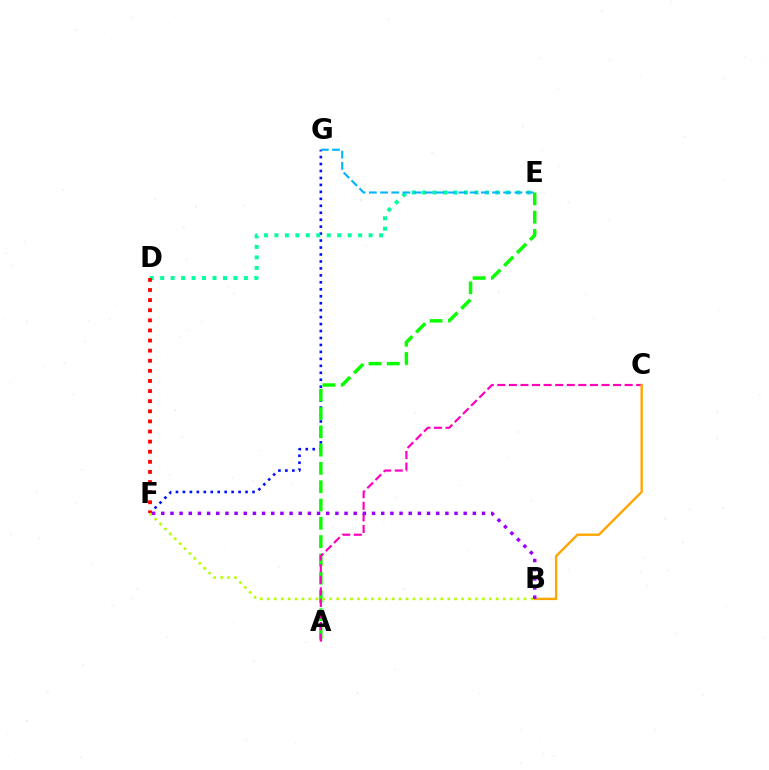{('F', 'G'): [{'color': '#0010ff', 'line_style': 'dotted', 'thickness': 1.89}], ('A', 'E'): [{'color': '#08ff00', 'line_style': 'dashed', 'thickness': 2.49}], ('D', 'E'): [{'color': '#00ff9d', 'line_style': 'dotted', 'thickness': 2.84}], ('A', 'C'): [{'color': '#ff00bd', 'line_style': 'dashed', 'thickness': 1.57}], ('B', 'C'): [{'color': '#ffa500', 'line_style': 'solid', 'thickness': 1.71}], ('D', 'F'): [{'color': '#ff0000', 'line_style': 'dotted', 'thickness': 2.75}], ('B', 'F'): [{'color': '#b3ff00', 'line_style': 'dotted', 'thickness': 1.89}, {'color': '#9b00ff', 'line_style': 'dotted', 'thickness': 2.49}], ('E', 'G'): [{'color': '#00b5ff', 'line_style': 'dashed', 'thickness': 1.52}]}